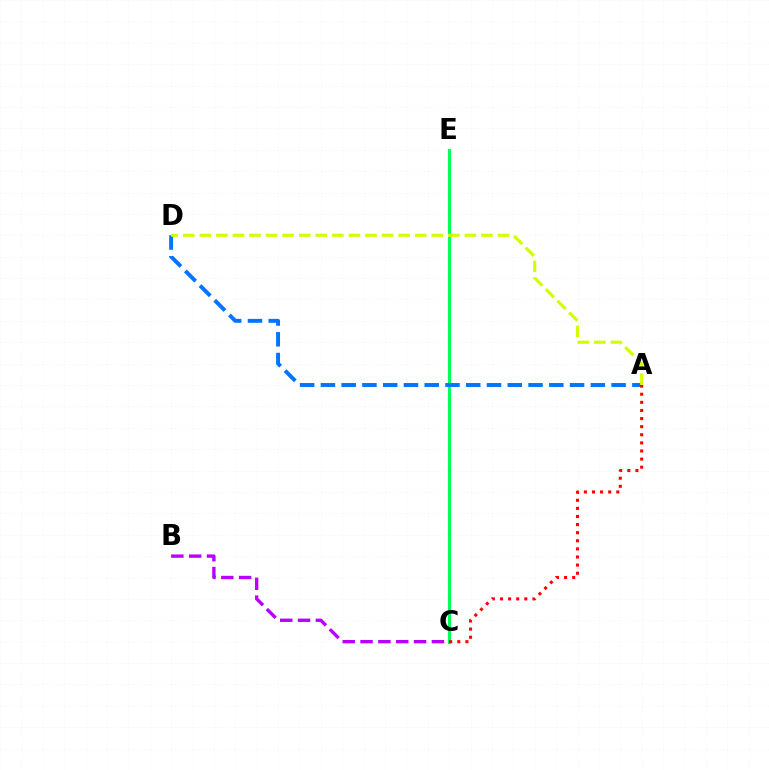{('C', 'E'): [{'color': '#00ff5c', 'line_style': 'solid', 'thickness': 2.27}], ('B', 'C'): [{'color': '#b900ff', 'line_style': 'dashed', 'thickness': 2.42}], ('A', 'D'): [{'color': '#0074ff', 'line_style': 'dashed', 'thickness': 2.82}, {'color': '#d1ff00', 'line_style': 'dashed', 'thickness': 2.25}], ('A', 'C'): [{'color': '#ff0000', 'line_style': 'dotted', 'thickness': 2.2}]}